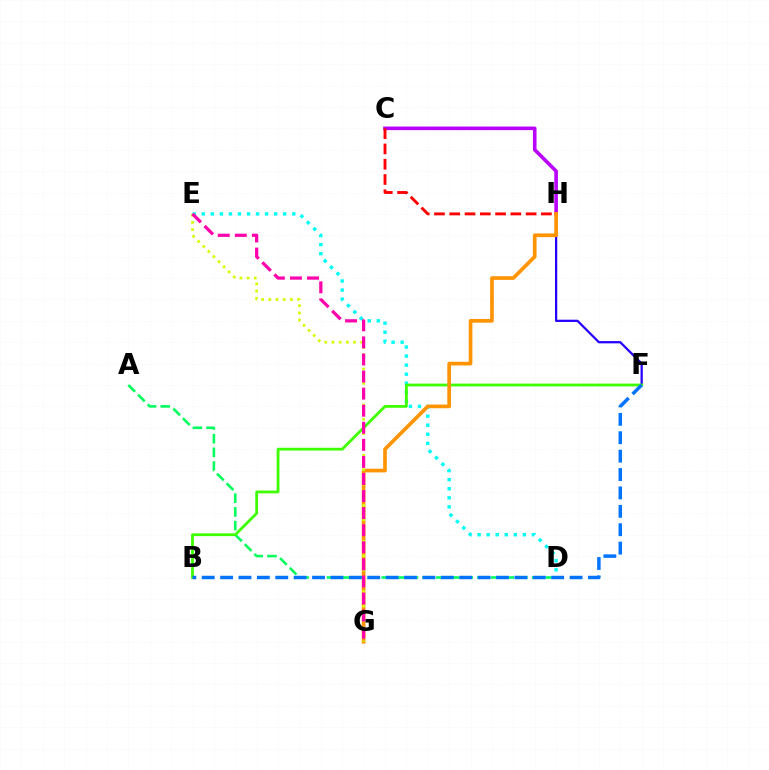{('C', 'H'): [{'color': '#b900ff', 'line_style': 'solid', 'thickness': 2.59}, {'color': '#ff0000', 'line_style': 'dashed', 'thickness': 2.07}], ('A', 'D'): [{'color': '#00ff5c', 'line_style': 'dashed', 'thickness': 1.86}], ('F', 'H'): [{'color': '#2500ff', 'line_style': 'solid', 'thickness': 1.62}], ('D', 'E'): [{'color': '#00fff6', 'line_style': 'dotted', 'thickness': 2.46}], ('B', 'F'): [{'color': '#3dff00', 'line_style': 'solid', 'thickness': 2.01}, {'color': '#0074ff', 'line_style': 'dashed', 'thickness': 2.5}], ('G', 'H'): [{'color': '#ff9400', 'line_style': 'solid', 'thickness': 2.65}], ('E', 'G'): [{'color': '#d1ff00', 'line_style': 'dotted', 'thickness': 1.95}, {'color': '#ff00ac', 'line_style': 'dashed', 'thickness': 2.32}]}